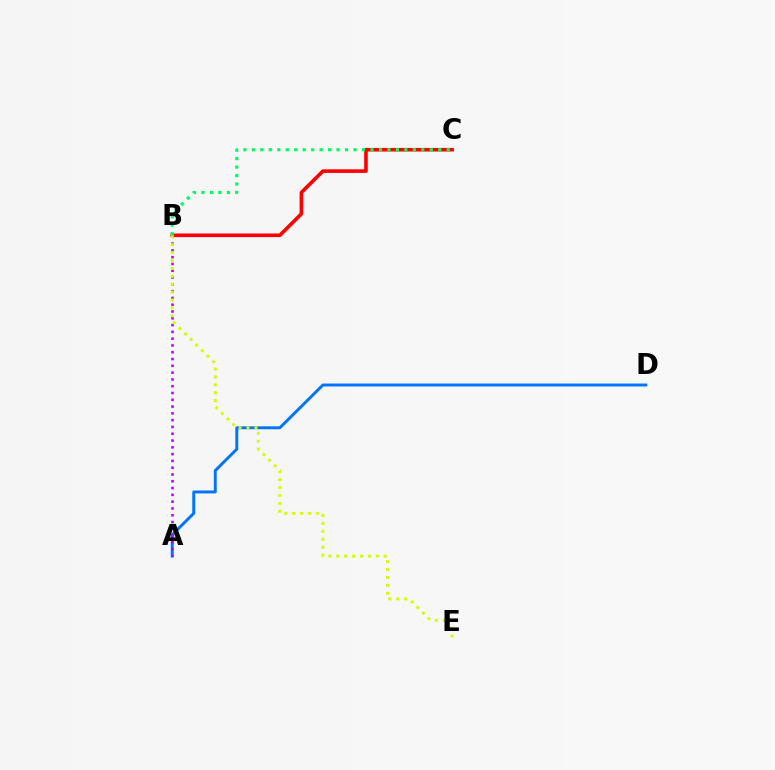{('A', 'D'): [{'color': '#0074ff', 'line_style': 'solid', 'thickness': 2.11}], ('B', 'C'): [{'color': '#ff0000', 'line_style': 'solid', 'thickness': 2.6}, {'color': '#00ff5c', 'line_style': 'dotted', 'thickness': 2.3}], ('A', 'B'): [{'color': '#b900ff', 'line_style': 'dotted', 'thickness': 1.85}], ('B', 'E'): [{'color': '#d1ff00', 'line_style': 'dotted', 'thickness': 2.15}]}